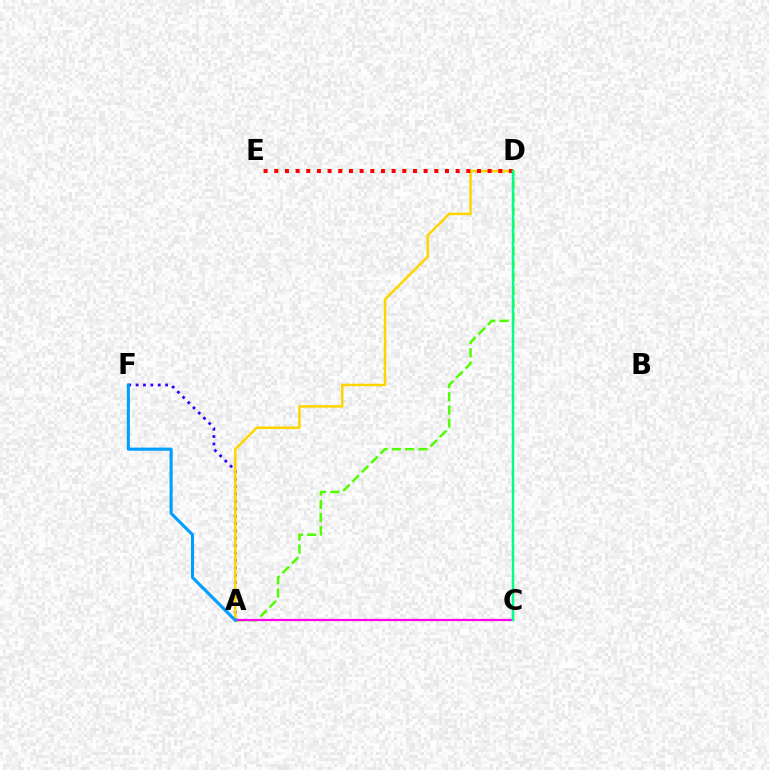{('A', 'D'): [{'color': '#4fff00', 'line_style': 'dashed', 'thickness': 1.8}, {'color': '#ffd500', 'line_style': 'solid', 'thickness': 1.81}], ('A', 'F'): [{'color': '#3700ff', 'line_style': 'dotted', 'thickness': 2.0}, {'color': '#009eff', 'line_style': 'solid', 'thickness': 2.23}], ('A', 'C'): [{'color': '#ff00ed', 'line_style': 'solid', 'thickness': 1.61}], ('D', 'E'): [{'color': '#ff0000', 'line_style': 'dotted', 'thickness': 2.9}], ('C', 'D'): [{'color': '#00ff86', 'line_style': 'solid', 'thickness': 1.8}]}